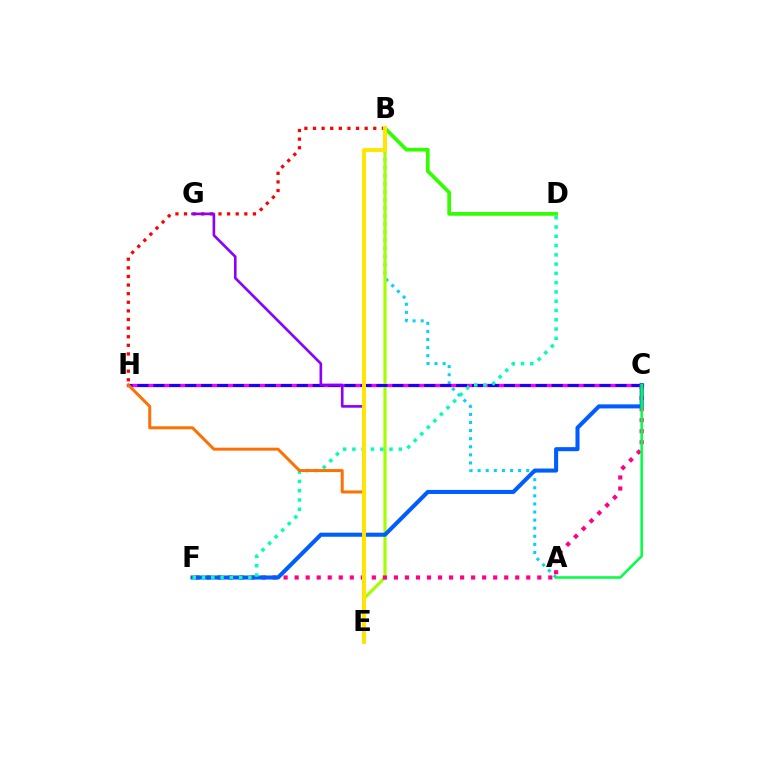{('A', 'B'): [{'color': '#00d3ff', 'line_style': 'dotted', 'thickness': 2.2}], ('C', 'H'): [{'color': '#fa00f9', 'line_style': 'solid', 'thickness': 2.37}, {'color': '#1900ff', 'line_style': 'dashed', 'thickness': 2.16}], ('B', 'E'): [{'color': '#a2ff00', 'line_style': 'solid', 'thickness': 2.29}, {'color': '#ffe600', 'line_style': 'solid', 'thickness': 2.82}], ('B', 'H'): [{'color': '#ff0000', 'line_style': 'dotted', 'thickness': 2.34}], ('C', 'F'): [{'color': '#ff0088', 'line_style': 'dotted', 'thickness': 3.0}, {'color': '#005dff', 'line_style': 'solid', 'thickness': 2.92}], ('E', 'G'): [{'color': '#8a00ff', 'line_style': 'solid', 'thickness': 1.9}], ('D', 'F'): [{'color': '#00ffbb', 'line_style': 'dotted', 'thickness': 2.52}], ('A', 'C'): [{'color': '#00ff45', 'line_style': 'solid', 'thickness': 1.84}], ('E', 'H'): [{'color': '#ff7000', 'line_style': 'solid', 'thickness': 2.14}], ('B', 'D'): [{'color': '#31ff00', 'line_style': 'solid', 'thickness': 2.67}]}